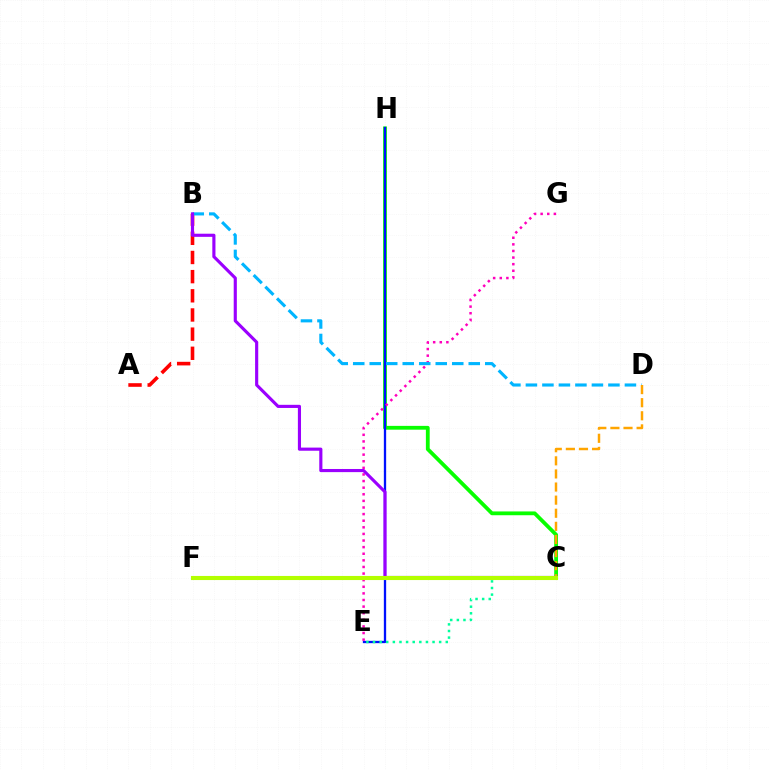{('C', 'H'): [{'color': '#08ff00', 'line_style': 'solid', 'thickness': 2.73}], ('A', 'B'): [{'color': '#ff0000', 'line_style': 'dashed', 'thickness': 2.6}], ('E', 'H'): [{'color': '#0010ff', 'line_style': 'solid', 'thickness': 1.66}], ('E', 'G'): [{'color': '#ff00bd', 'line_style': 'dotted', 'thickness': 1.8}], ('C', 'E'): [{'color': '#00ff9d', 'line_style': 'dotted', 'thickness': 1.8}], ('B', 'D'): [{'color': '#00b5ff', 'line_style': 'dashed', 'thickness': 2.24}], ('C', 'D'): [{'color': '#ffa500', 'line_style': 'dashed', 'thickness': 1.78}], ('B', 'C'): [{'color': '#9b00ff', 'line_style': 'solid', 'thickness': 2.26}], ('C', 'F'): [{'color': '#b3ff00', 'line_style': 'solid', 'thickness': 2.95}]}